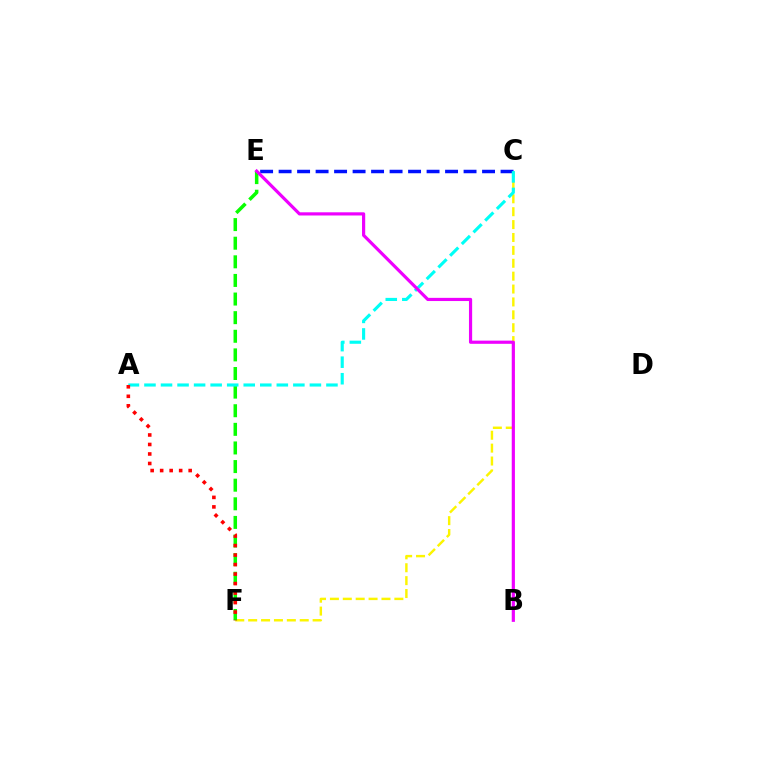{('C', 'F'): [{'color': '#fcf500', 'line_style': 'dashed', 'thickness': 1.75}], ('C', 'E'): [{'color': '#0010ff', 'line_style': 'dashed', 'thickness': 2.51}], ('E', 'F'): [{'color': '#08ff00', 'line_style': 'dashed', 'thickness': 2.53}], ('A', 'C'): [{'color': '#00fff6', 'line_style': 'dashed', 'thickness': 2.25}], ('B', 'E'): [{'color': '#ee00ff', 'line_style': 'solid', 'thickness': 2.29}], ('A', 'F'): [{'color': '#ff0000', 'line_style': 'dotted', 'thickness': 2.58}]}